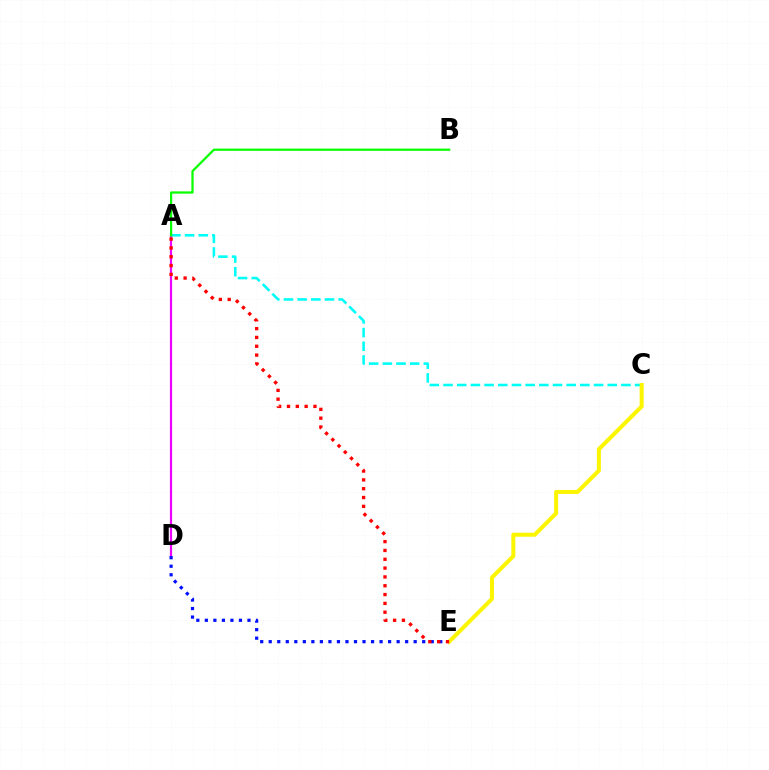{('A', 'D'): [{'color': '#ee00ff', 'line_style': 'solid', 'thickness': 1.58}], ('A', 'C'): [{'color': '#00fff6', 'line_style': 'dashed', 'thickness': 1.86}], ('A', 'B'): [{'color': '#08ff00', 'line_style': 'solid', 'thickness': 1.62}], ('D', 'E'): [{'color': '#0010ff', 'line_style': 'dotted', 'thickness': 2.32}], ('C', 'E'): [{'color': '#fcf500', 'line_style': 'solid', 'thickness': 2.9}], ('A', 'E'): [{'color': '#ff0000', 'line_style': 'dotted', 'thickness': 2.4}]}